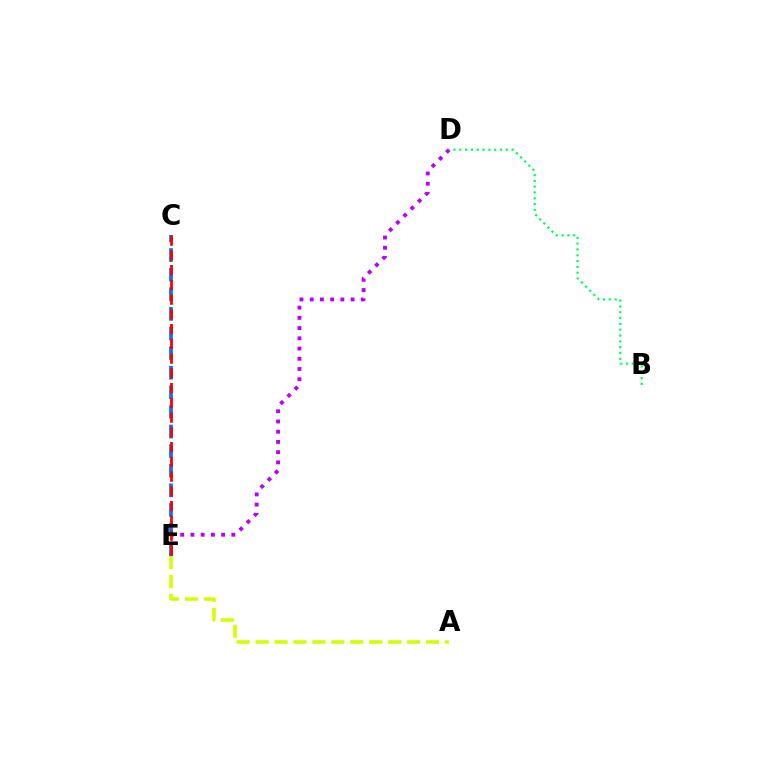{('D', 'E'): [{'color': '#b900ff', 'line_style': 'dotted', 'thickness': 2.78}], ('B', 'D'): [{'color': '#00ff5c', 'line_style': 'dotted', 'thickness': 1.58}], ('C', 'E'): [{'color': '#0074ff', 'line_style': 'dashed', 'thickness': 2.66}, {'color': '#ff0000', 'line_style': 'dashed', 'thickness': 2.0}], ('A', 'E'): [{'color': '#d1ff00', 'line_style': 'dashed', 'thickness': 2.57}]}